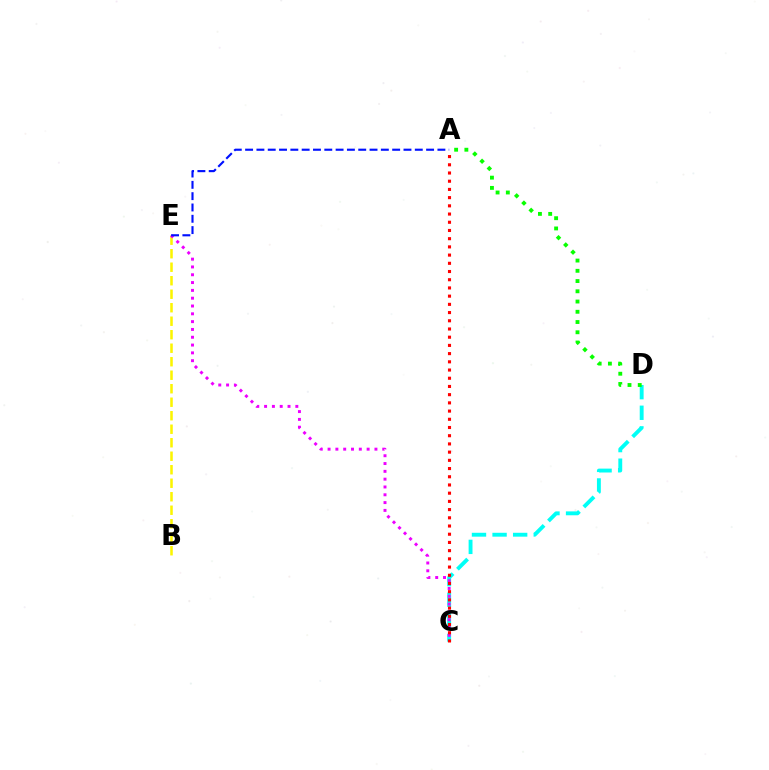{('C', 'D'): [{'color': '#00fff6', 'line_style': 'dashed', 'thickness': 2.8}], ('A', 'D'): [{'color': '#08ff00', 'line_style': 'dotted', 'thickness': 2.78}], ('B', 'E'): [{'color': '#fcf500', 'line_style': 'dashed', 'thickness': 1.83}], ('C', 'E'): [{'color': '#ee00ff', 'line_style': 'dotted', 'thickness': 2.12}], ('A', 'E'): [{'color': '#0010ff', 'line_style': 'dashed', 'thickness': 1.54}], ('A', 'C'): [{'color': '#ff0000', 'line_style': 'dotted', 'thickness': 2.23}]}